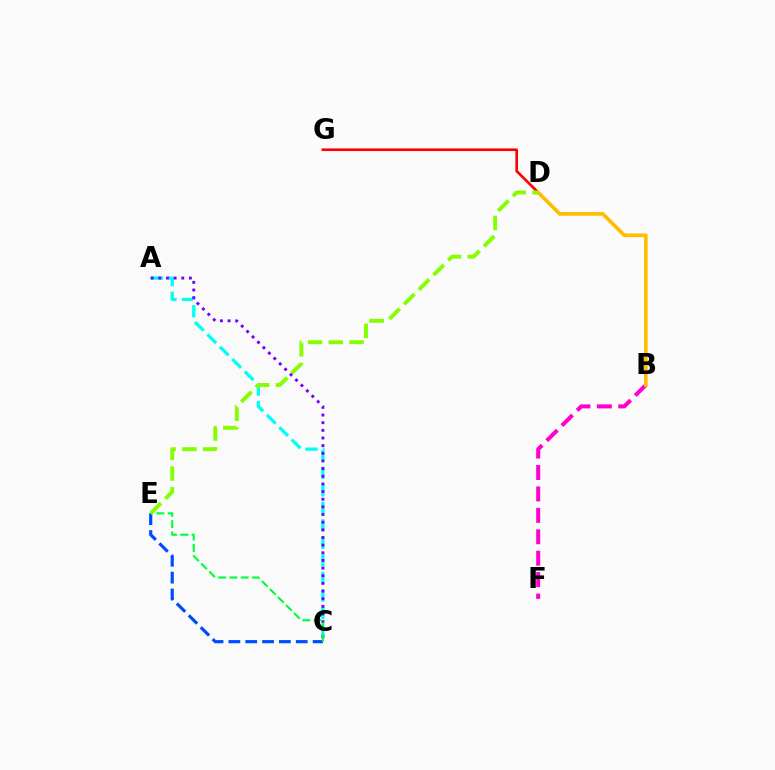{('A', 'C'): [{'color': '#00fff6', 'line_style': 'dashed', 'thickness': 2.38}, {'color': '#7200ff', 'line_style': 'dotted', 'thickness': 2.08}], ('D', 'G'): [{'color': '#ff0000', 'line_style': 'solid', 'thickness': 1.9}], ('B', 'F'): [{'color': '#ff00cf', 'line_style': 'dashed', 'thickness': 2.91}], ('C', 'E'): [{'color': '#004bff', 'line_style': 'dashed', 'thickness': 2.29}, {'color': '#00ff39', 'line_style': 'dashed', 'thickness': 1.54}], ('B', 'D'): [{'color': '#ffbd00', 'line_style': 'solid', 'thickness': 2.64}], ('D', 'E'): [{'color': '#84ff00', 'line_style': 'dashed', 'thickness': 2.82}]}